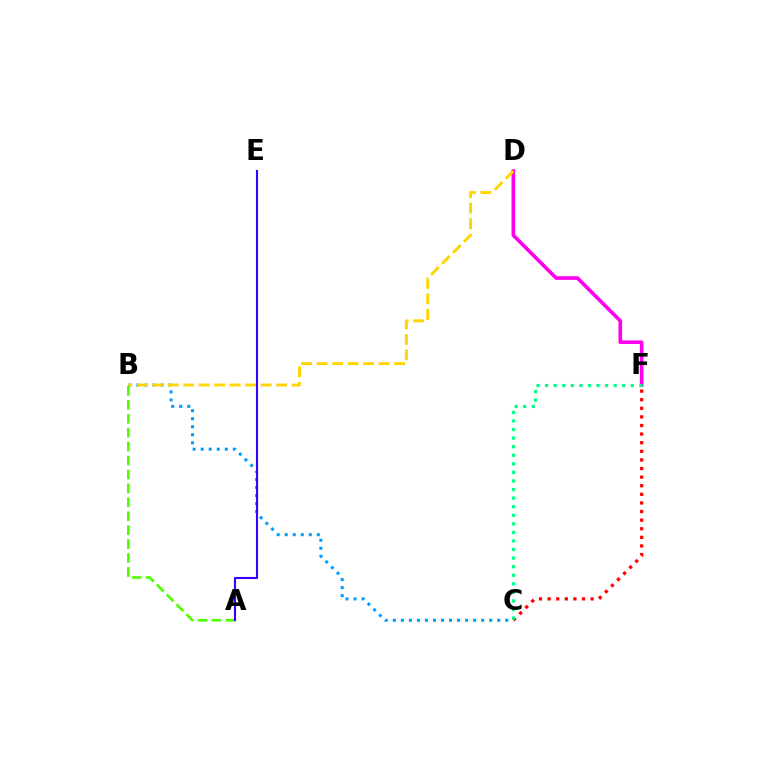{('D', 'F'): [{'color': '#ff00ed', 'line_style': 'solid', 'thickness': 2.61}], ('C', 'F'): [{'color': '#ff0000', 'line_style': 'dotted', 'thickness': 2.34}, {'color': '#00ff86', 'line_style': 'dotted', 'thickness': 2.33}], ('B', 'C'): [{'color': '#009eff', 'line_style': 'dotted', 'thickness': 2.18}], ('B', 'D'): [{'color': '#ffd500', 'line_style': 'dashed', 'thickness': 2.1}], ('A', 'B'): [{'color': '#4fff00', 'line_style': 'dashed', 'thickness': 1.89}], ('A', 'E'): [{'color': '#3700ff', 'line_style': 'solid', 'thickness': 1.51}]}